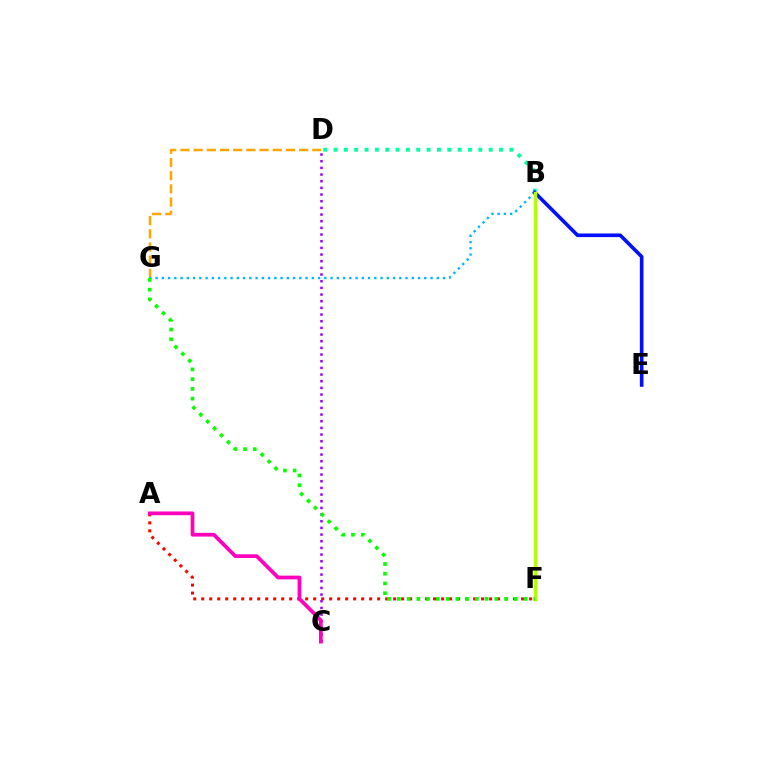{('D', 'G'): [{'color': '#ffa500', 'line_style': 'dashed', 'thickness': 1.79}], ('B', 'D'): [{'color': '#00ff9d', 'line_style': 'dotted', 'thickness': 2.81}], ('A', 'F'): [{'color': '#ff0000', 'line_style': 'dotted', 'thickness': 2.17}], ('C', 'D'): [{'color': '#9b00ff', 'line_style': 'dotted', 'thickness': 1.81}], ('B', 'G'): [{'color': '#00b5ff', 'line_style': 'dotted', 'thickness': 1.7}], ('A', 'C'): [{'color': '#ff00bd', 'line_style': 'solid', 'thickness': 2.68}], ('B', 'E'): [{'color': '#0010ff', 'line_style': 'solid', 'thickness': 2.61}], ('B', 'F'): [{'color': '#b3ff00', 'line_style': 'solid', 'thickness': 2.5}], ('F', 'G'): [{'color': '#08ff00', 'line_style': 'dotted', 'thickness': 2.65}]}